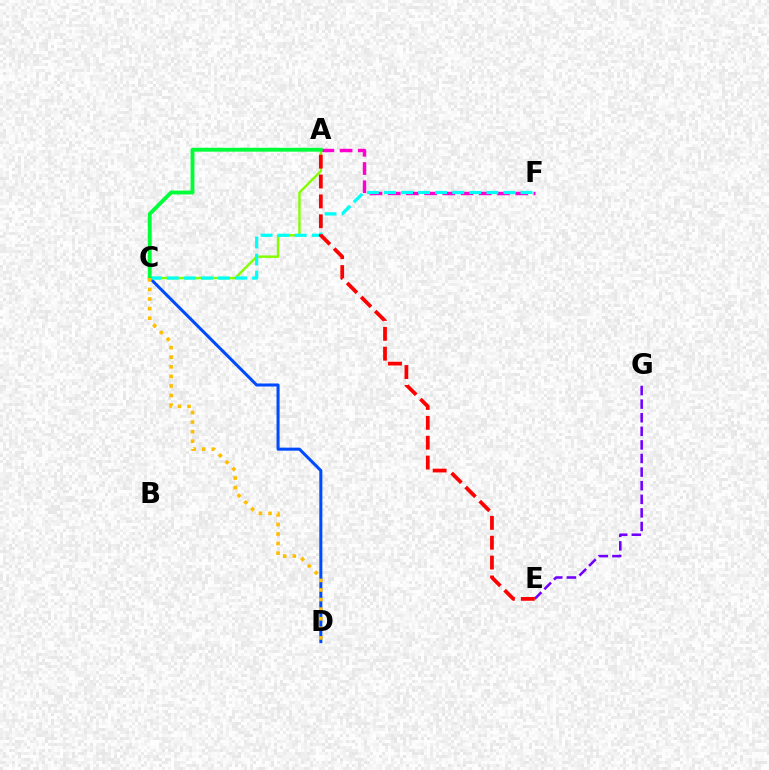{('C', 'D'): [{'color': '#004bff', 'line_style': 'solid', 'thickness': 2.19}, {'color': '#ffbd00', 'line_style': 'dotted', 'thickness': 2.6}], ('E', 'G'): [{'color': '#7200ff', 'line_style': 'dashed', 'thickness': 1.85}], ('A', 'F'): [{'color': '#ff00cf', 'line_style': 'dashed', 'thickness': 2.47}], ('A', 'C'): [{'color': '#84ff00', 'line_style': 'solid', 'thickness': 1.74}, {'color': '#00ff39', 'line_style': 'solid', 'thickness': 2.79}], ('C', 'F'): [{'color': '#00fff6', 'line_style': 'dashed', 'thickness': 2.32}], ('A', 'E'): [{'color': '#ff0000', 'line_style': 'dashed', 'thickness': 2.7}]}